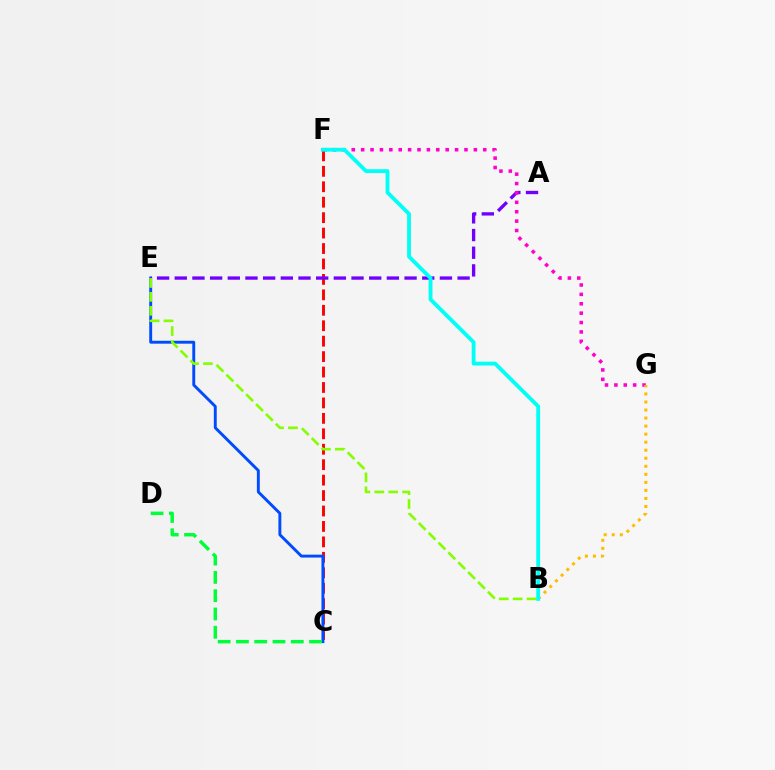{('C', 'F'): [{'color': '#ff0000', 'line_style': 'dashed', 'thickness': 2.1}], ('C', 'E'): [{'color': '#004bff', 'line_style': 'solid', 'thickness': 2.1}], ('A', 'E'): [{'color': '#7200ff', 'line_style': 'dashed', 'thickness': 2.4}], ('C', 'D'): [{'color': '#00ff39', 'line_style': 'dashed', 'thickness': 2.48}], ('B', 'E'): [{'color': '#84ff00', 'line_style': 'dashed', 'thickness': 1.89}], ('F', 'G'): [{'color': '#ff00cf', 'line_style': 'dotted', 'thickness': 2.55}], ('B', 'G'): [{'color': '#ffbd00', 'line_style': 'dotted', 'thickness': 2.18}], ('B', 'F'): [{'color': '#00fff6', 'line_style': 'solid', 'thickness': 2.76}]}